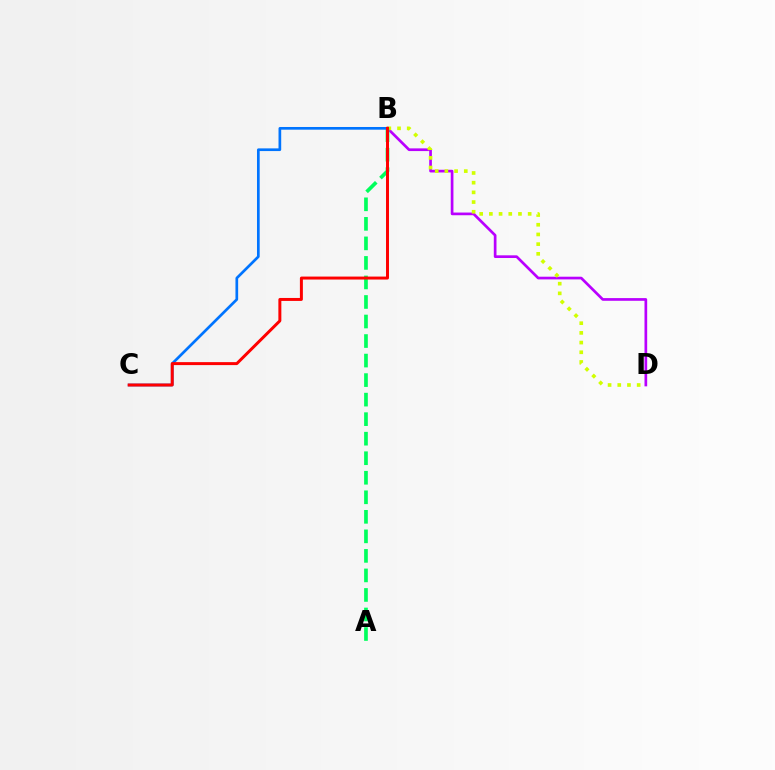{('B', 'D'): [{'color': '#b900ff', 'line_style': 'solid', 'thickness': 1.94}, {'color': '#d1ff00', 'line_style': 'dotted', 'thickness': 2.63}], ('A', 'B'): [{'color': '#00ff5c', 'line_style': 'dashed', 'thickness': 2.65}], ('B', 'C'): [{'color': '#0074ff', 'line_style': 'solid', 'thickness': 1.94}, {'color': '#ff0000', 'line_style': 'solid', 'thickness': 2.14}]}